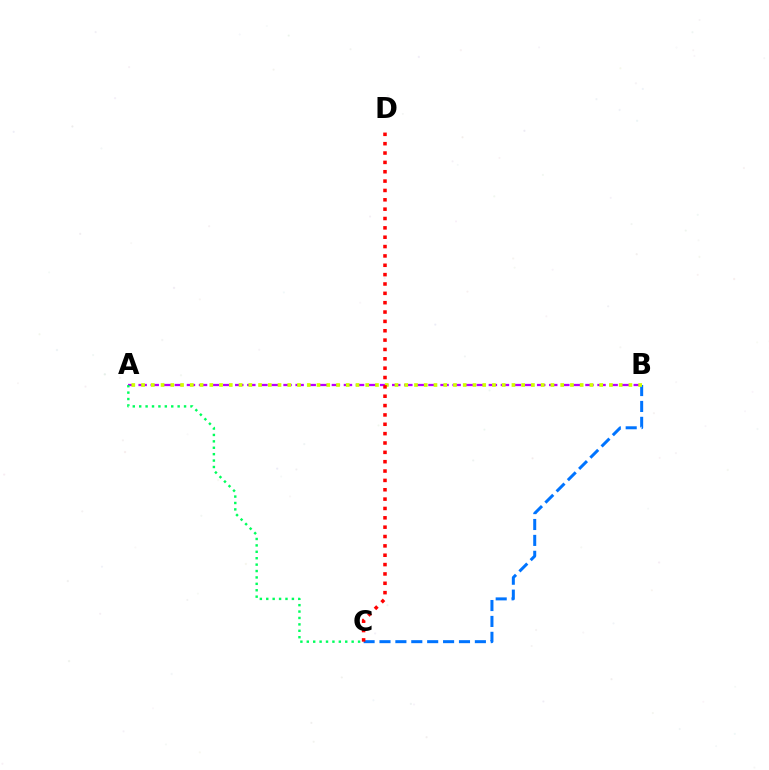{('A', 'B'): [{'color': '#b900ff', 'line_style': 'dashed', 'thickness': 1.64}, {'color': '#d1ff00', 'line_style': 'dotted', 'thickness': 2.65}], ('B', 'C'): [{'color': '#0074ff', 'line_style': 'dashed', 'thickness': 2.16}], ('A', 'C'): [{'color': '#00ff5c', 'line_style': 'dotted', 'thickness': 1.74}], ('C', 'D'): [{'color': '#ff0000', 'line_style': 'dotted', 'thickness': 2.54}]}